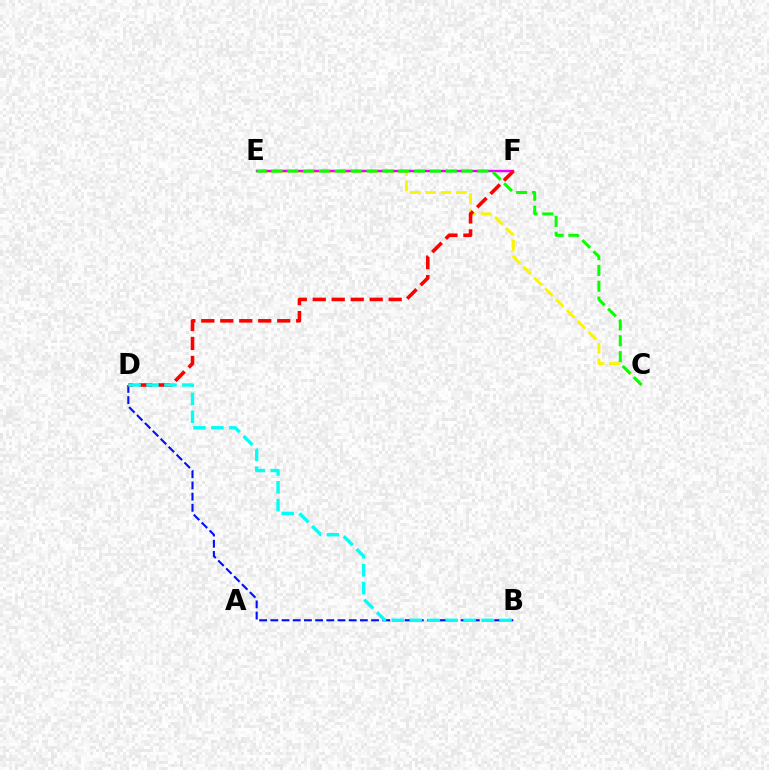{('B', 'D'): [{'color': '#0010ff', 'line_style': 'dashed', 'thickness': 1.52}, {'color': '#00fff6', 'line_style': 'dashed', 'thickness': 2.44}], ('C', 'E'): [{'color': '#fcf500', 'line_style': 'dashed', 'thickness': 2.09}, {'color': '#08ff00', 'line_style': 'dashed', 'thickness': 2.15}], ('E', 'F'): [{'color': '#ee00ff', 'line_style': 'solid', 'thickness': 1.74}], ('D', 'F'): [{'color': '#ff0000', 'line_style': 'dashed', 'thickness': 2.58}]}